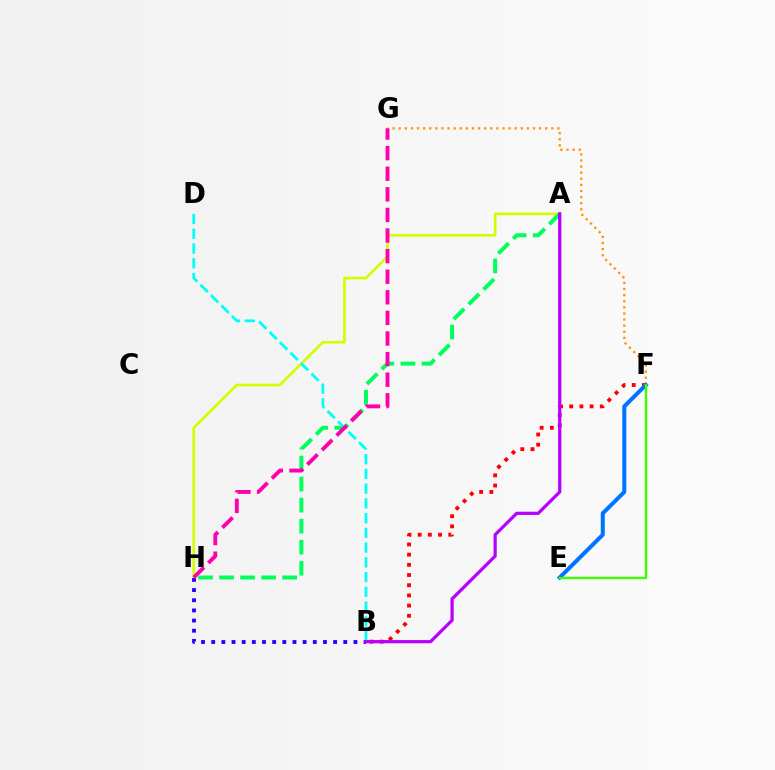{('A', 'H'): [{'color': '#d1ff00', 'line_style': 'solid', 'thickness': 1.92}, {'color': '#00ff5c', 'line_style': 'dashed', 'thickness': 2.86}], ('F', 'G'): [{'color': '#ff9400', 'line_style': 'dotted', 'thickness': 1.66}], ('B', 'F'): [{'color': '#ff0000', 'line_style': 'dotted', 'thickness': 2.77}], ('B', 'D'): [{'color': '#00fff6', 'line_style': 'dashed', 'thickness': 2.0}], ('E', 'F'): [{'color': '#0074ff', 'line_style': 'solid', 'thickness': 2.9}, {'color': '#3dff00', 'line_style': 'solid', 'thickness': 1.72}], ('B', 'H'): [{'color': '#2500ff', 'line_style': 'dotted', 'thickness': 2.76}], ('G', 'H'): [{'color': '#ff00ac', 'line_style': 'dashed', 'thickness': 2.8}], ('A', 'B'): [{'color': '#b900ff', 'line_style': 'solid', 'thickness': 2.32}]}